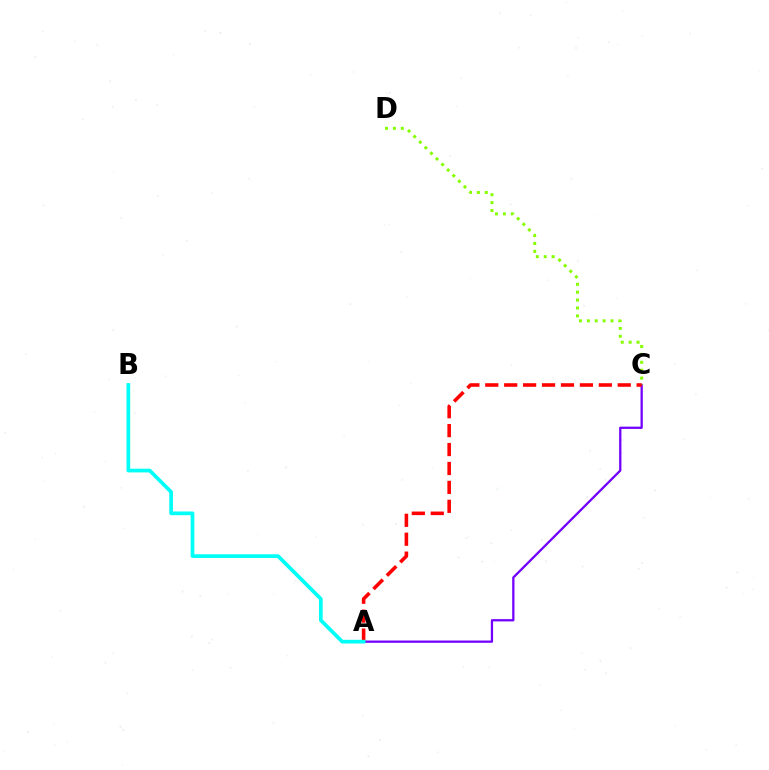{('A', 'C'): [{'color': '#7200ff', 'line_style': 'solid', 'thickness': 1.64}, {'color': '#ff0000', 'line_style': 'dashed', 'thickness': 2.57}], ('C', 'D'): [{'color': '#84ff00', 'line_style': 'dotted', 'thickness': 2.15}], ('A', 'B'): [{'color': '#00fff6', 'line_style': 'solid', 'thickness': 2.67}]}